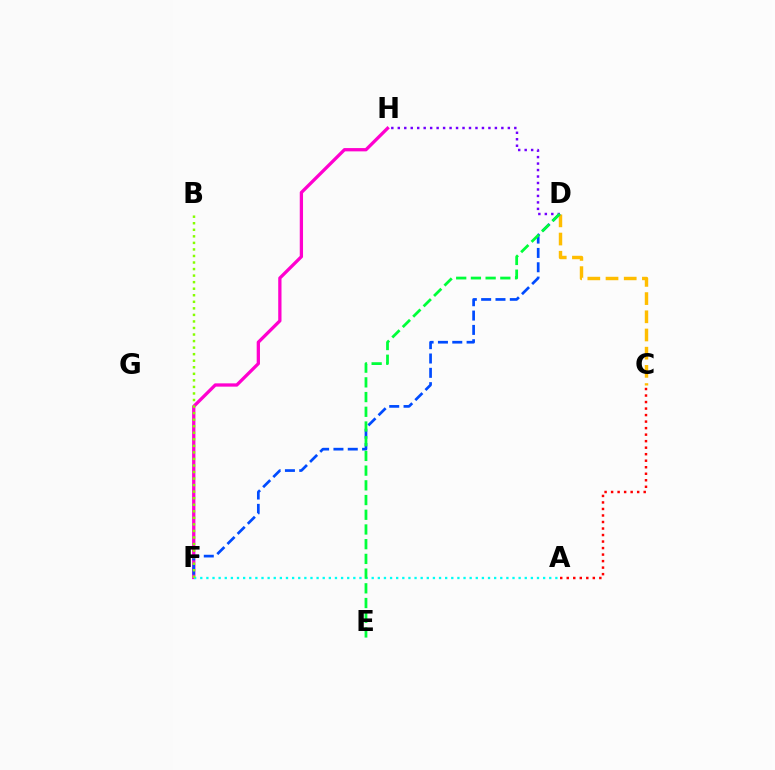{('F', 'H'): [{'color': '#ff00cf', 'line_style': 'solid', 'thickness': 2.36}], ('A', 'F'): [{'color': '#00fff6', 'line_style': 'dotted', 'thickness': 1.66}], ('C', 'D'): [{'color': '#ffbd00', 'line_style': 'dashed', 'thickness': 2.47}], ('D', 'F'): [{'color': '#004bff', 'line_style': 'dashed', 'thickness': 1.95}], ('D', 'H'): [{'color': '#7200ff', 'line_style': 'dotted', 'thickness': 1.76}], ('B', 'F'): [{'color': '#84ff00', 'line_style': 'dotted', 'thickness': 1.78}], ('D', 'E'): [{'color': '#00ff39', 'line_style': 'dashed', 'thickness': 2.0}], ('A', 'C'): [{'color': '#ff0000', 'line_style': 'dotted', 'thickness': 1.77}]}